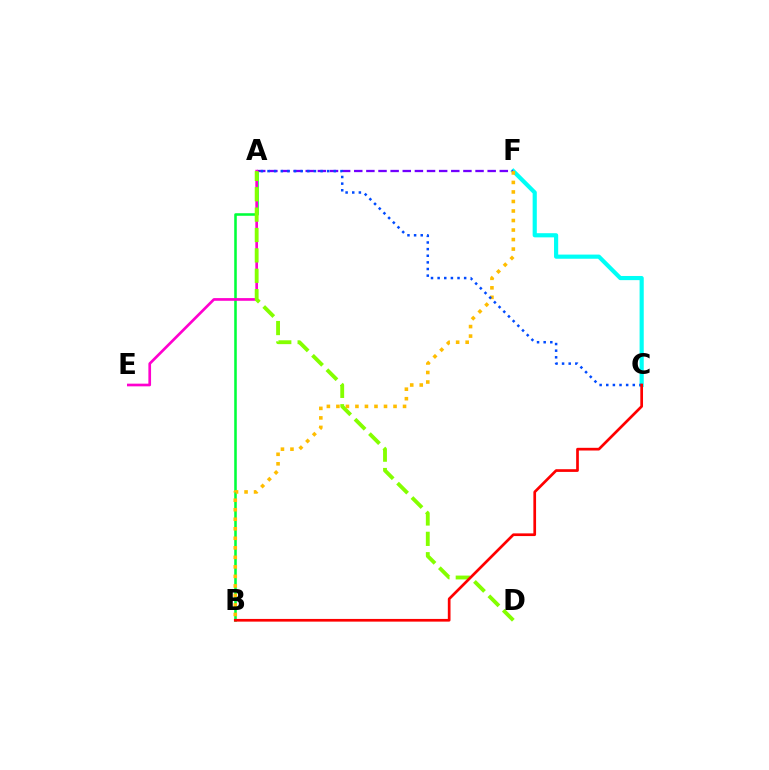{('C', 'F'): [{'color': '#00fff6', 'line_style': 'solid', 'thickness': 3.0}], ('A', 'B'): [{'color': '#00ff39', 'line_style': 'solid', 'thickness': 1.85}], ('A', 'F'): [{'color': '#7200ff', 'line_style': 'dashed', 'thickness': 1.65}], ('A', 'E'): [{'color': '#ff00cf', 'line_style': 'solid', 'thickness': 1.93}], ('A', 'D'): [{'color': '#84ff00', 'line_style': 'dashed', 'thickness': 2.77}], ('B', 'F'): [{'color': '#ffbd00', 'line_style': 'dotted', 'thickness': 2.59}], ('A', 'C'): [{'color': '#004bff', 'line_style': 'dotted', 'thickness': 1.8}], ('B', 'C'): [{'color': '#ff0000', 'line_style': 'solid', 'thickness': 1.94}]}